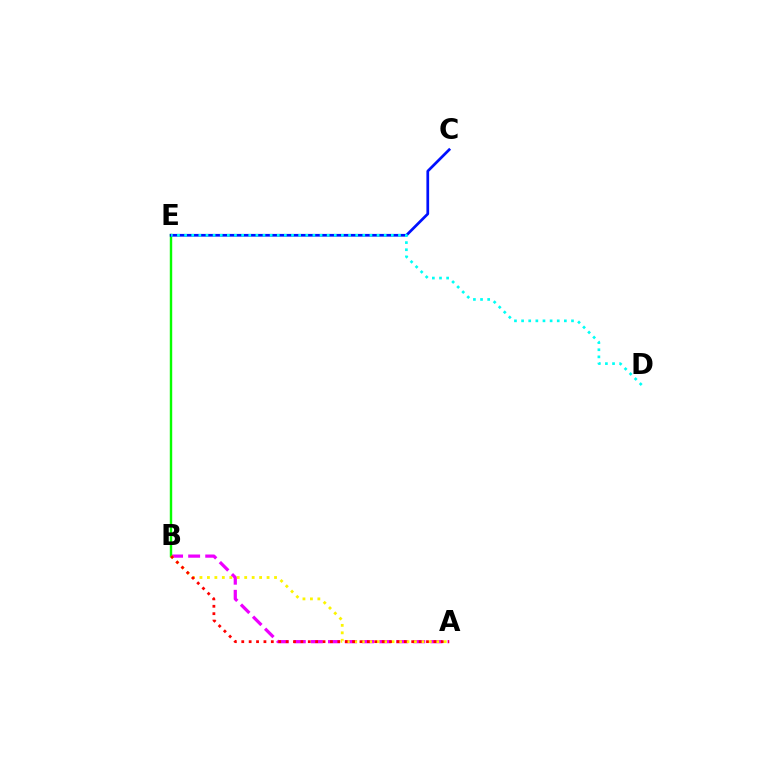{('A', 'B'): [{'color': '#ee00ff', 'line_style': 'dashed', 'thickness': 2.32}, {'color': '#fcf500', 'line_style': 'dotted', 'thickness': 2.03}, {'color': '#ff0000', 'line_style': 'dotted', 'thickness': 2.01}], ('B', 'E'): [{'color': '#08ff00', 'line_style': 'solid', 'thickness': 1.74}], ('C', 'E'): [{'color': '#0010ff', 'line_style': 'solid', 'thickness': 1.96}], ('D', 'E'): [{'color': '#00fff6', 'line_style': 'dotted', 'thickness': 1.94}]}